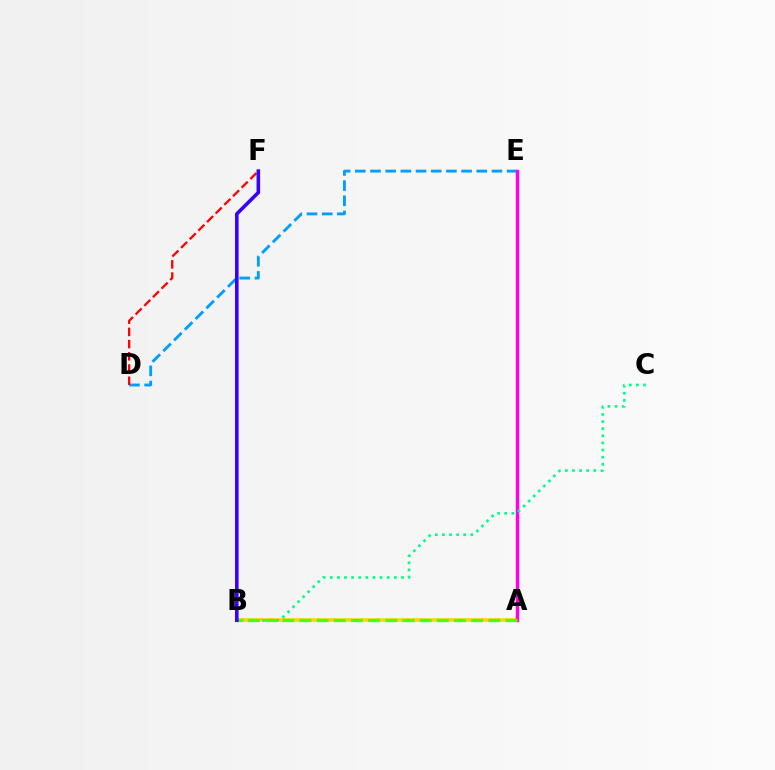{('D', 'E'): [{'color': '#009eff', 'line_style': 'dashed', 'thickness': 2.06}], ('A', 'B'): [{'color': '#ffd500', 'line_style': 'solid', 'thickness': 2.59}, {'color': '#4fff00', 'line_style': 'dashed', 'thickness': 2.33}], ('D', 'F'): [{'color': '#ff0000', 'line_style': 'dashed', 'thickness': 1.66}], ('A', 'E'): [{'color': '#ff00ed', 'line_style': 'solid', 'thickness': 2.48}], ('B', 'C'): [{'color': '#00ff86', 'line_style': 'dotted', 'thickness': 1.93}], ('B', 'F'): [{'color': '#3700ff', 'line_style': 'solid', 'thickness': 2.57}]}